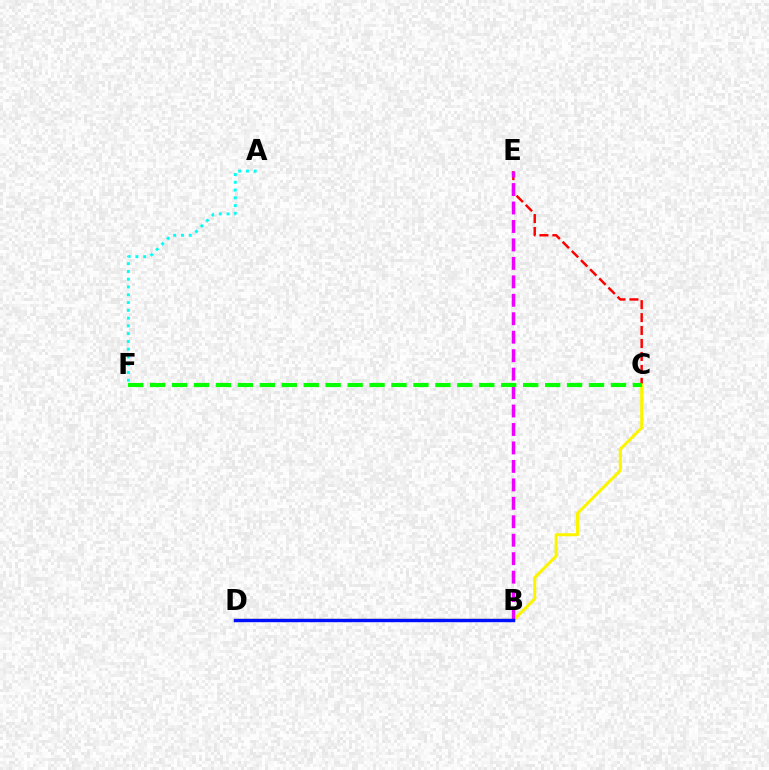{('C', 'E'): [{'color': '#ff0000', 'line_style': 'dashed', 'thickness': 1.76}], ('A', 'F'): [{'color': '#00fff6', 'line_style': 'dotted', 'thickness': 2.11}], ('C', 'D'): [{'color': '#fcf500', 'line_style': 'solid', 'thickness': 2.18}], ('B', 'E'): [{'color': '#ee00ff', 'line_style': 'dashed', 'thickness': 2.51}], ('B', 'D'): [{'color': '#0010ff', 'line_style': 'solid', 'thickness': 2.46}], ('C', 'F'): [{'color': '#08ff00', 'line_style': 'dashed', 'thickness': 2.98}]}